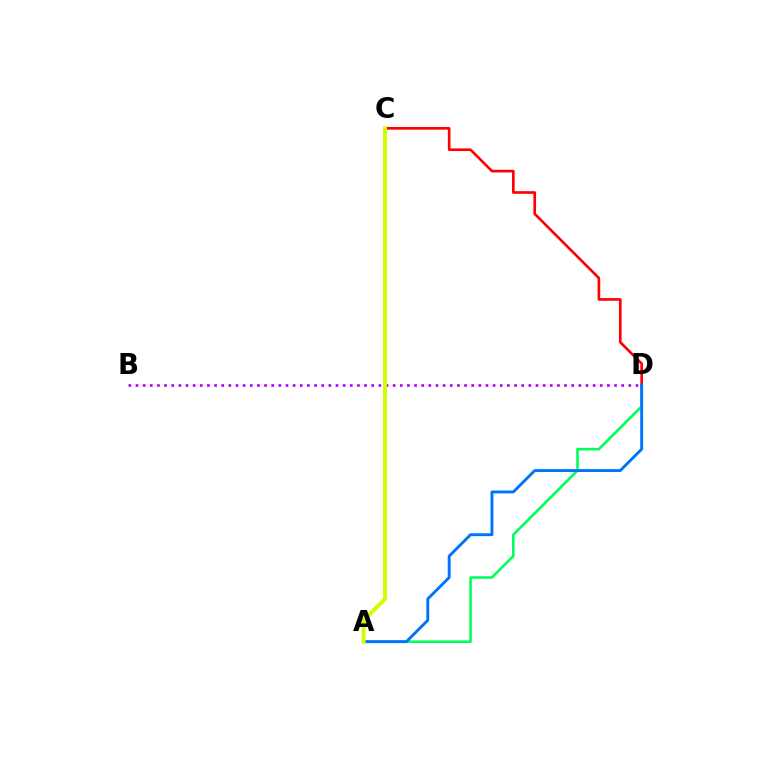{('A', 'D'): [{'color': '#00ff5c', 'line_style': 'solid', 'thickness': 1.88}, {'color': '#0074ff', 'line_style': 'solid', 'thickness': 2.09}], ('B', 'D'): [{'color': '#b900ff', 'line_style': 'dotted', 'thickness': 1.94}], ('C', 'D'): [{'color': '#ff0000', 'line_style': 'solid', 'thickness': 1.91}], ('A', 'C'): [{'color': '#d1ff00', 'line_style': 'solid', 'thickness': 2.84}]}